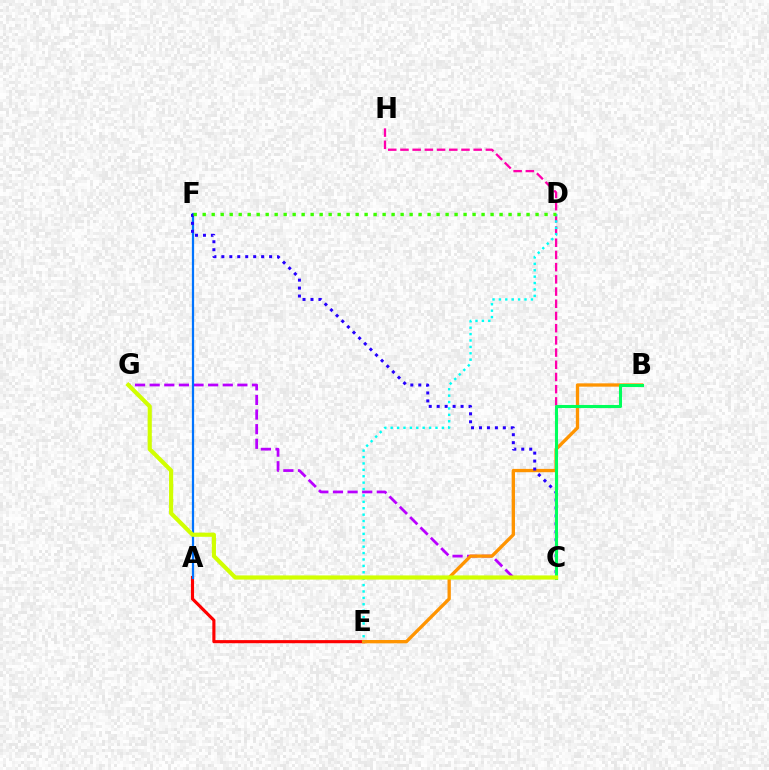{('C', 'G'): [{'color': '#b900ff', 'line_style': 'dashed', 'thickness': 1.99}, {'color': '#d1ff00', 'line_style': 'solid', 'thickness': 2.98}], ('A', 'E'): [{'color': '#ff0000', 'line_style': 'solid', 'thickness': 2.25}], ('C', 'H'): [{'color': '#ff00ac', 'line_style': 'dashed', 'thickness': 1.66}], ('A', 'F'): [{'color': '#0074ff', 'line_style': 'solid', 'thickness': 1.61}], ('B', 'E'): [{'color': '#ff9400', 'line_style': 'solid', 'thickness': 2.39}], ('C', 'F'): [{'color': '#2500ff', 'line_style': 'dotted', 'thickness': 2.16}], ('B', 'C'): [{'color': '#00ff5c', 'line_style': 'solid', 'thickness': 2.2}], ('D', 'E'): [{'color': '#00fff6', 'line_style': 'dotted', 'thickness': 1.74}], ('D', 'F'): [{'color': '#3dff00', 'line_style': 'dotted', 'thickness': 2.44}]}